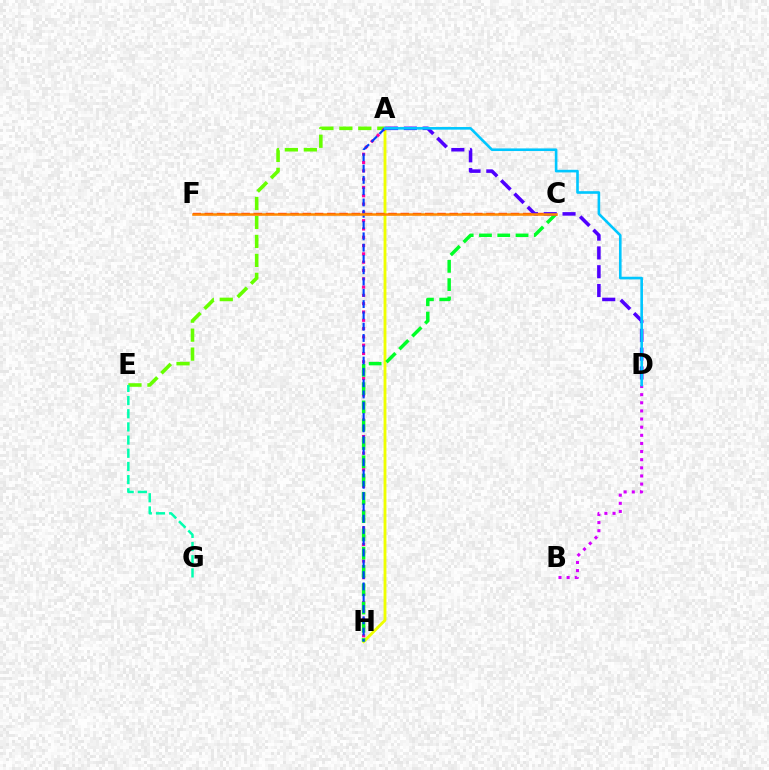{('A', 'E'): [{'color': '#66ff00', 'line_style': 'dashed', 'thickness': 2.58}], ('A', 'H'): [{'color': '#eeff00', 'line_style': 'solid', 'thickness': 2.05}, {'color': '#ff00a0', 'line_style': 'dotted', 'thickness': 2.26}, {'color': '#003fff', 'line_style': 'dashed', 'thickness': 1.53}], ('C', 'H'): [{'color': '#00ff27', 'line_style': 'dashed', 'thickness': 2.48}], ('C', 'F'): [{'color': '#ff0000', 'line_style': 'dashed', 'thickness': 1.66}, {'color': '#ff8800', 'line_style': 'solid', 'thickness': 1.82}], ('B', 'D'): [{'color': '#d600ff', 'line_style': 'dotted', 'thickness': 2.21}], ('E', 'G'): [{'color': '#00ffaf', 'line_style': 'dashed', 'thickness': 1.79}], ('A', 'D'): [{'color': '#4f00ff', 'line_style': 'dashed', 'thickness': 2.55}, {'color': '#00c7ff', 'line_style': 'solid', 'thickness': 1.89}]}